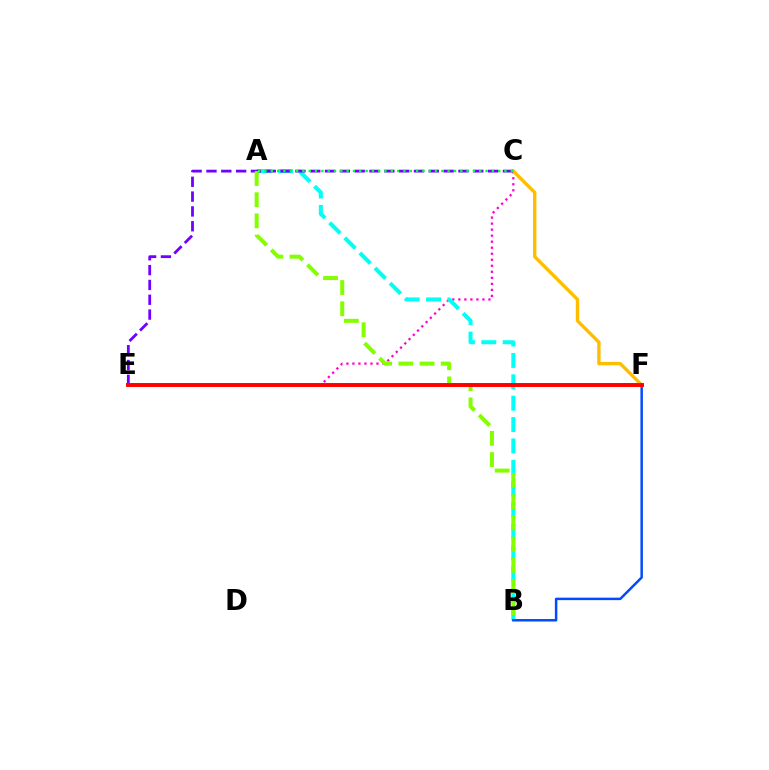{('C', 'E'): [{'color': '#ff00cf', 'line_style': 'dotted', 'thickness': 1.64}, {'color': '#7200ff', 'line_style': 'dashed', 'thickness': 2.01}], ('A', 'B'): [{'color': '#00fff6', 'line_style': 'dashed', 'thickness': 2.9}, {'color': '#84ff00', 'line_style': 'dashed', 'thickness': 2.88}], ('B', 'F'): [{'color': '#004bff', 'line_style': 'solid', 'thickness': 1.78}], ('C', 'F'): [{'color': '#ffbd00', 'line_style': 'solid', 'thickness': 2.43}], ('A', 'C'): [{'color': '#00ff39', 'line_style': 'dotted', 'thickness': 1.72}], ('E', 'F'): [{'color': '#ff0000', 'line_style': 'solid', 'thickness': 2.83}]}